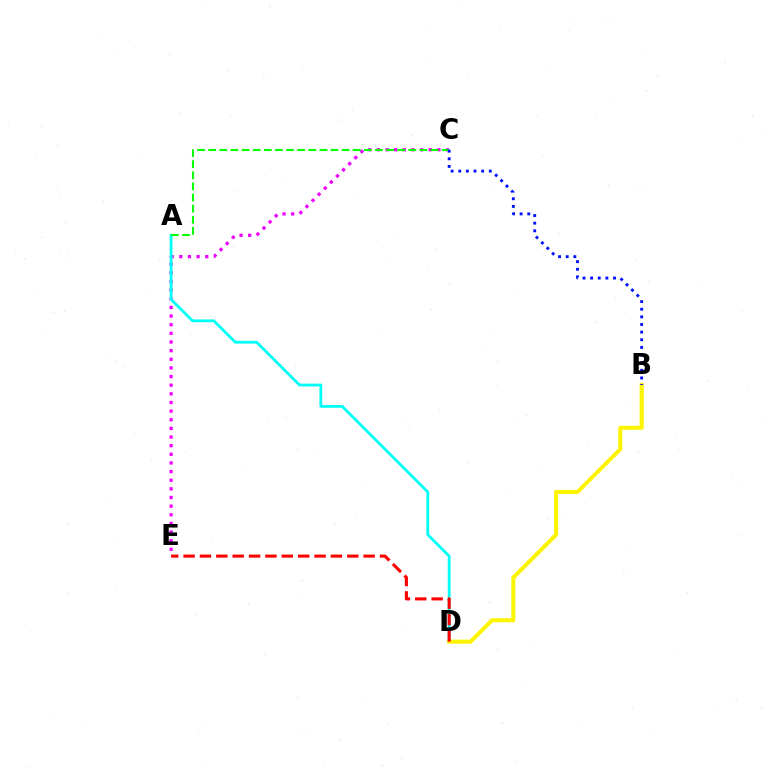{('C', 'E'): [{'color': '#ee00ff', 'line_style': 'dotted', 'thickness': 2.35}], ('A', 'D'): [{'color': '#00fff6', 'line_style': 'solid', 'thickness': 2.01}], ('B', 'D'): [{'color': '#fcf500', 'line_style': 'solid', 'thickness': 2.93}], ('A', 'C'): [{'color': '#08ff00', 'line_style': 'dashed', 'thickness': 1.51}], ('B', 'C'): [{'color': '#0010ff', 'line_style': 'dotted', 'thickness': 2.07}], ('D', 'E'): [{'color': '#ff0000', 'line_style': 'dashed', 'thickness': 2.22}]}